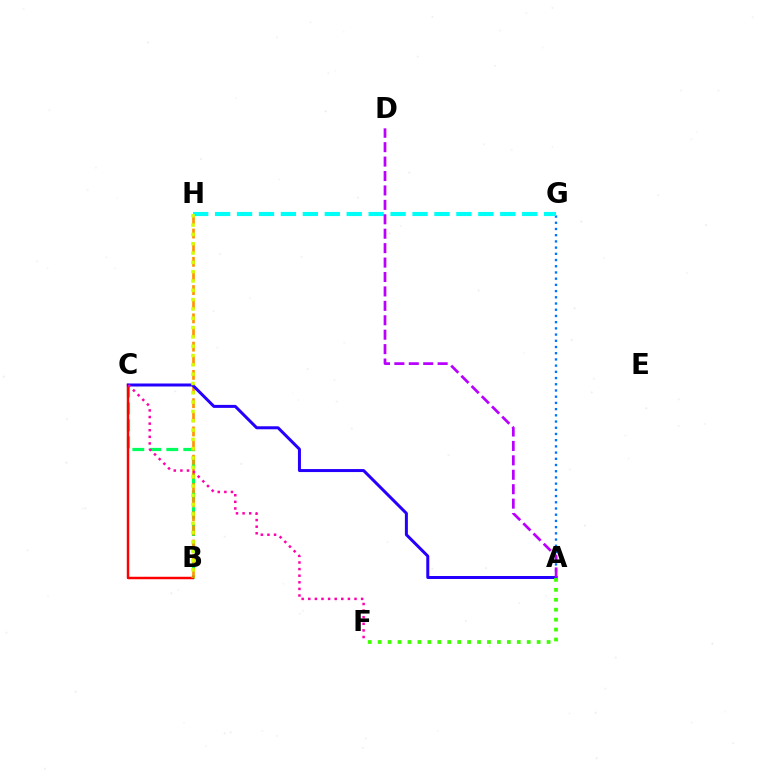{('B', 'C'): [{'color': '#00ff5c', 'line_style': 'dashed', 'thickness': 2.31}, {'color': '#ff0000', 'line_style': 'solid', 'thickness': 1.77}], ('B', 'H'): [{'color': '#ff9400', 'line_style': 'dashed', 'thickness': 1.92}, {'color': '#d1ff00', 'line_style': 'dotted', 'thickness': 2.53}], ('A', 'G'): [{'color': '#0074ff', 'line_style': 'dotted', 'thickness': 1.69}], ('A', 'C'): [{'color': '#2500ff', 'line_style': 'solid', 'thickness': 2.16}], ('G', 'H'): [{'color': '#00fff6', 'line_style': 'dashed', 'thickness': 2.98}], ('A', 'F'): [{'color': '#3dff00', 'line_style': 'dotted', 'thickness': 2.7}], ('A', 'D'): [{'color': '#b900ff', 'line_style': 'dashed', 'thickness': 1.96}], ('C', 'F'): [{'color': '#ff00ac', 'line_style': 'dotted', 'thickness': 1.79}]}